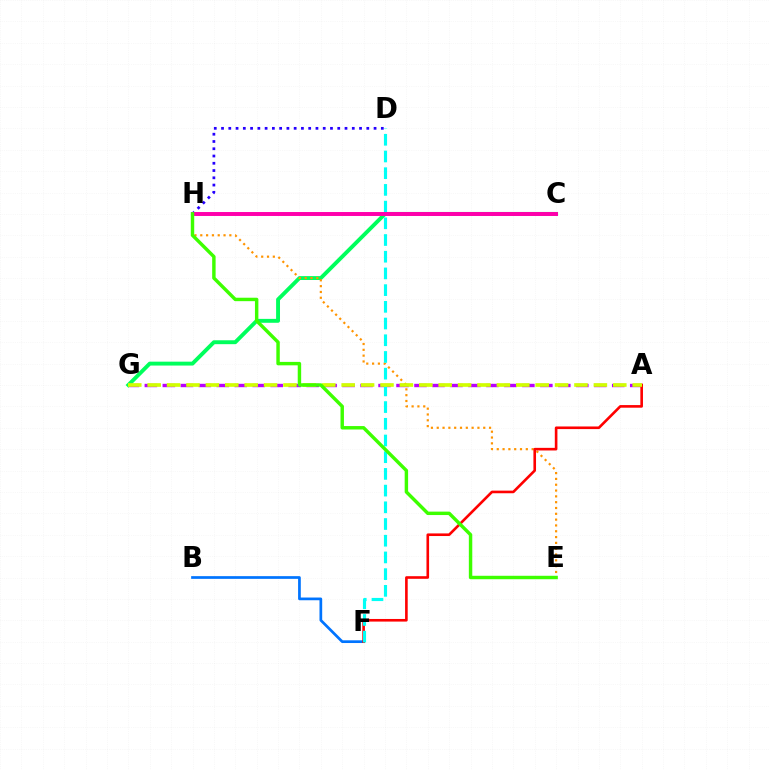{('A', 'G'): [{'color': '#b900ff', 'line_style': 'dashed', 'thickness': 2.44}, {'color': '#d1ff00', 'line_style': 'dashed', 'thickness': 2.64}], ('B', 'F'): [{'color': '#0074ff', 'line_style': 'solid', 'thickness': 1.95}], ('C', 'G'): [{'color': '#00ff5c', 'line_style': 'solid', 'thickness': 2.81}], ('E', 'H'): [{'color': '#ff9400', 'line_style': 'dotted', 'thickness': 1.58}, {'color': '#3dff00', 'line_style': 'solid', 'thickness': 2.47}], ('A', 'F'): [{'color': '#ff0000', 'line_style': 'solid', 'thickness': 1.89}], ('D', 'H'): [{'color': '#2500ff', 'line_style': 'dotted', 'thickness': 1.97}], ('D', 'F'): [{'color': '#00fff6', 'line_style': 'dashed', 'thickness': 2.27}], ('C', 'H'): [{'color': '#ff00ac', 'line_style': 'solid', 'thickness': 2.84}]}